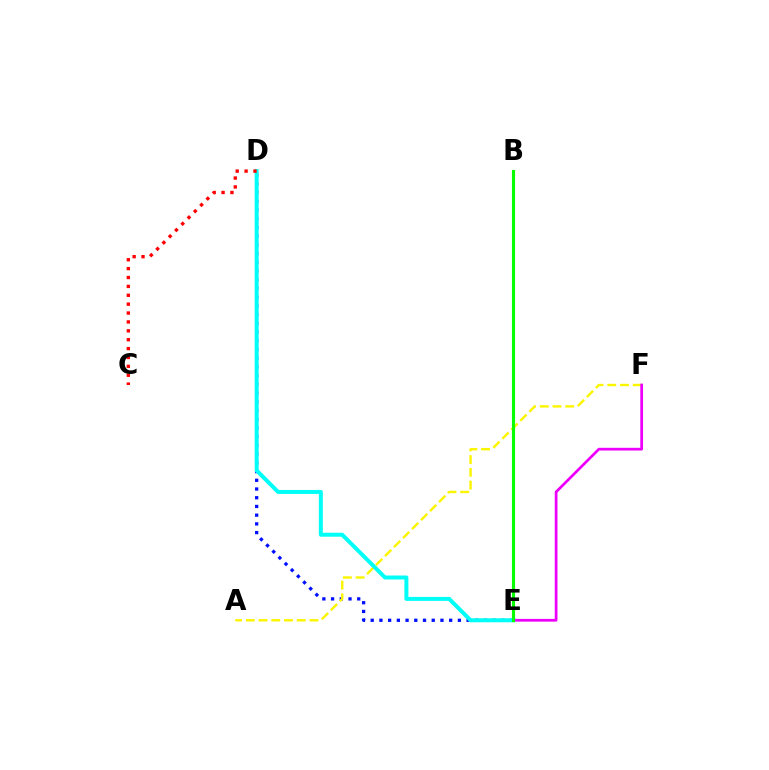{('D', 'E'): [{'color': '#0010ff', 'line_style': 'dotted', 'thickness': 2.37}, {'color': '#00fff6', 'line_style': 'solid', 'thickness': 2.87}], ('A', 'F'): [{'color': '#fcf500', 'line_style': 'dashed', 'thickness': 1.73}], ('E', 'F'): [{'color': '#ee00ff', 'line_style': 'solid', 'thickness': 1.97}], ('C', 'D'): [{'color': '#ff0000', 'line_style': 'dotted', 'thickness': 2.41}], ('B', 'E'): [{'color': '#08ff00', 'line_style': 'solid', 'thickness': 2.26}]}